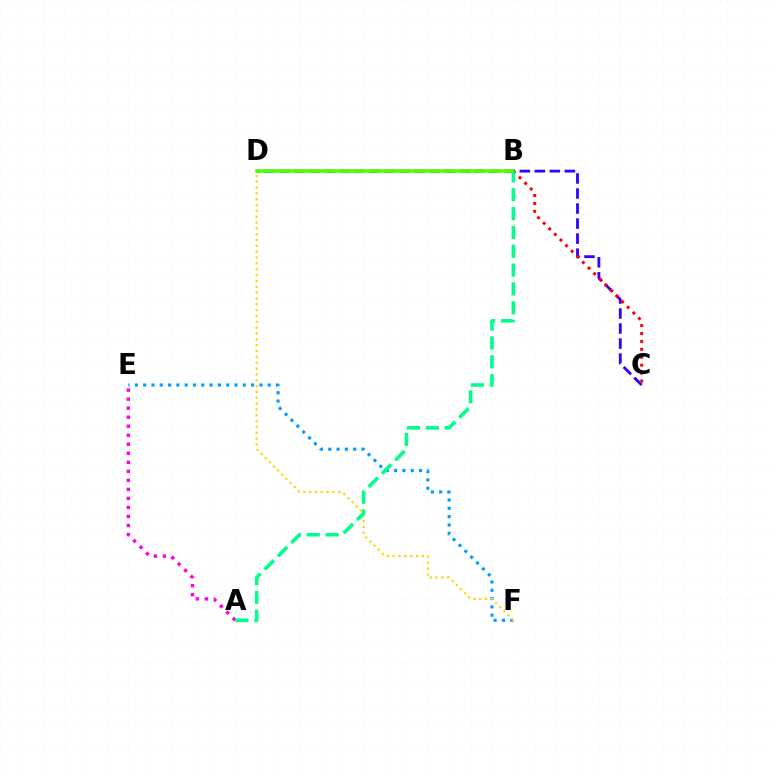{('E', 'F'): [{'color': '#009eff', 'line_style': 'dotted', 'thickness': 2.26}], ('C', 'D'): [{'color': '#3700ff', 'line_style': 'dashed', 'thickness': 2.04}], ('B', 'D'): [{'color': '#4fff00', 'line_style': 'solid', 'thickness': 2.55}], ('B', 'C'): [{'color': '#ff0000', 'line_style': 'dotted', 'thickness': 2.15}], ('A', 'E'): [{'color': '#ff00ed', 'line_style': 'dotted', 'thickness': 2.45}], ('D', 'F'): [{'color': '#ffd500', 'line_style': 'dotted', 'thickness': 1.59}], ('A', 'B'): [{'color': '#00ff86', 'line_style': 'dashed', 'thickness': 2.56}]}